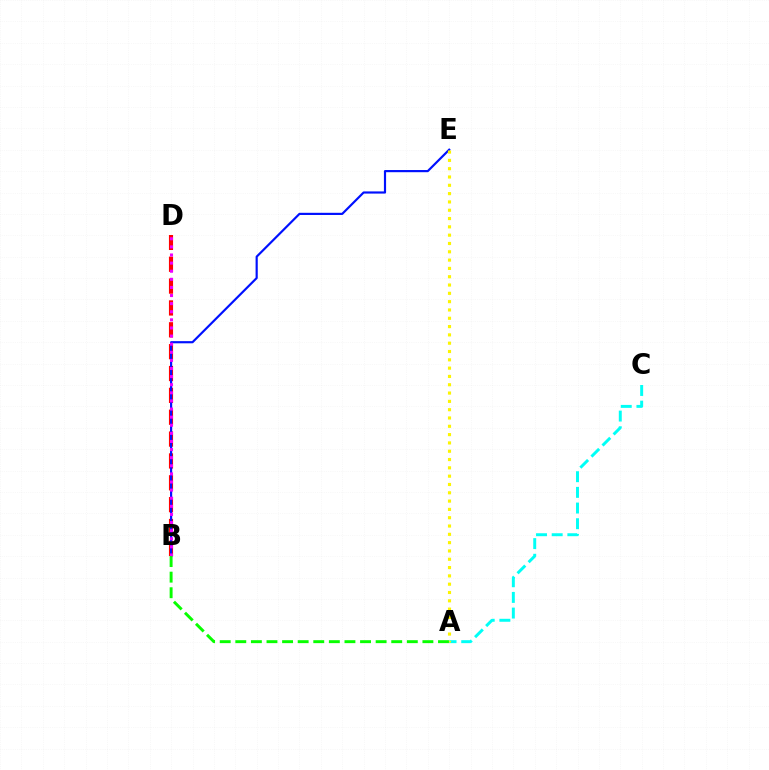{('A', 'C'): [{'color': '#00fff6', 'line_style': 'dashed', 'thickness': 2.13}], ('B', 'D'): [{'color': '#ff0000', 'line_style': 'dashed', 'thickness': 2.97}, {'color': '#ee00ff', 'line_style': 'dotted', 'thickness': 2.2}], ('B', 'E'): [{'color': '#0010ff', 'line_style': 'solid', 'thickness': 1.56}], ('A', 'E'): [{'color': '#fcf500', 'line_style': 'dotted', 'thickness': 2.26}], ('A', 'B'): [{'color': '#08ff00', 'line_style': 'dashed', 'thickness': 2.12}]}